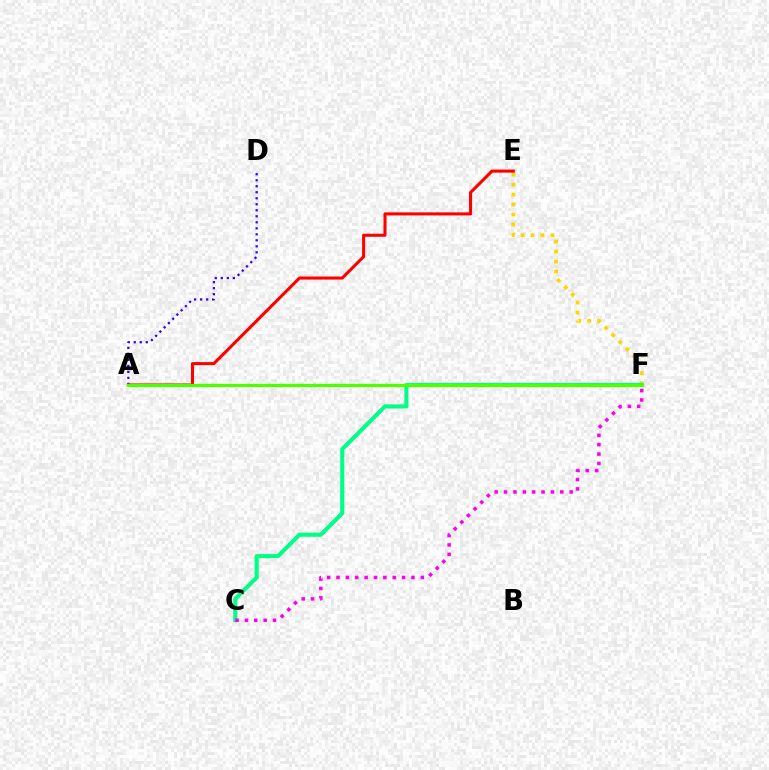{('A', 'F'): [{'color': '#009eff', 'line_style': 'dashed', 'thickness': 2.19}, {'color': '#4fff00', 'line_style': 'solid', 'thickness': 2.32}], ('E', 'F'): [{'color': '#ffd500', 'line_style': 'dotted', 'thickness': 2.71}], ('A', 'D'): [{'color': '#3700ff', 'line_style': 'dotted', 'thickness': 1.63}], ('C', 'F'): [{'color': '#00ff86', 'line_style': 'solid', 'thickness': 2.95}, {'color': '#ff00ed', 'line_style': 'dotted', 'thickness': 2.55}], ('A', 'E'): [{'color': '#ff0000', 'line_style': 'solid', 'thickness': 2.21}]}